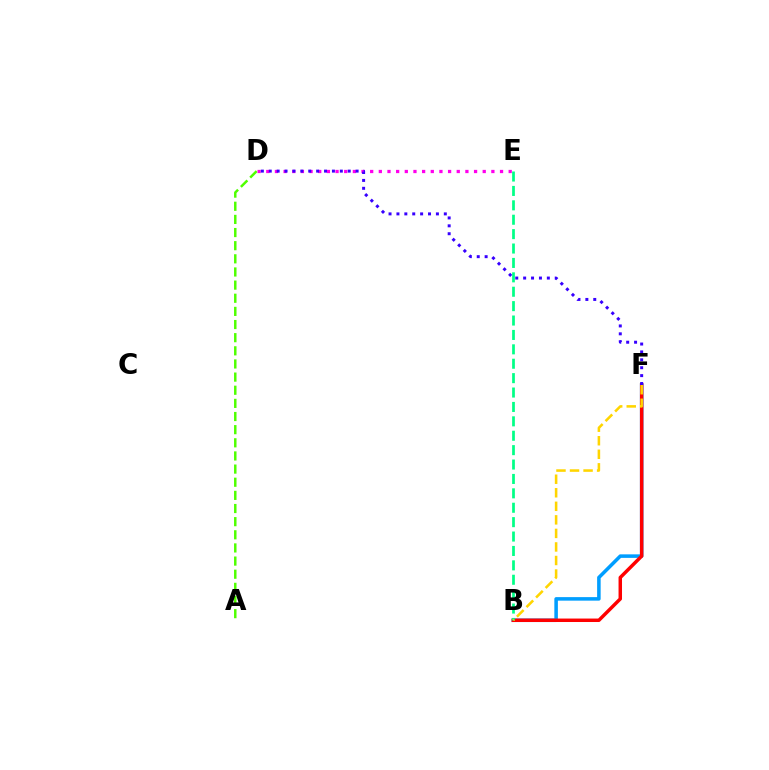{('A', 'D'): [{'color': '#4fff00', 'line_style': 'dashed', 'thickness': 1.79}], ('B', 'F'): [{'color': '#009eff', 'line_style': 'solid', 'thickness': 2.55}, {'color': '#ff0000', 'line_style': 'solid', 'thickness': 2.5}, {'color': '#ffd500', 'line_style': 'dashed', 'thickness': 1.84}], ('B', 'E'): [{'color': '#00ff86', 'line_style': 'dashed', 'thickness': 1.96}], ('D', 'E'): [{'color': '#ff00ed', 'line_style': 'dotted', 'thickness': 2.35}], ('D', 'F'): [{'color': '#3700ff', 'line_style': 'dotted', 'thickness': 2.15}]}